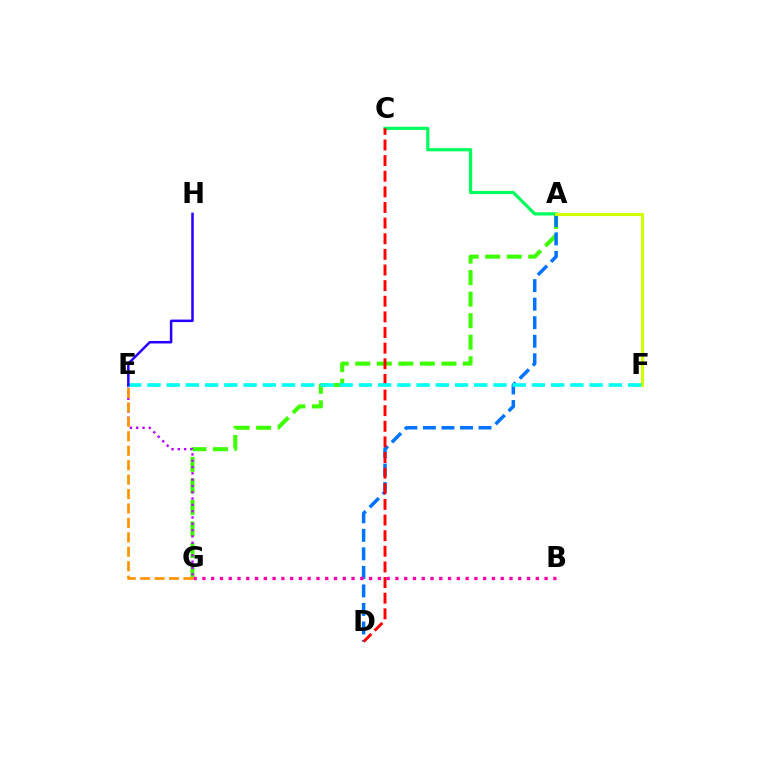{('A', 'G'): [{'color': '#3dff00', 'line_style': 'dashed', 'thickness': 2.93}], ('A', 'D'): [{'color': '#0074ff', 'line_style': 'dashed', 'thickness': 2.52}], ('E', 'G'): [{'color': '#b900ff', 'line_style': 'dotted', 'thickness': 1.71}, {'color': '#ff9400', 'line_style': 'dashed', 'thickness': 1.96}], ('A', 'C'): [{'color': '#00ff5c', 'line_style': 'solid', 'thickness': 2.29}], ('A', 'F'): [{'color': '#d1ff00', 'line_style': 'solid', 'thickness': 2.25}], ('C', 'D'): [{'color': '#ff0000', 'line_style': 'dashed', 'thickness': 2.12}], ('B', 'G'): [{'color': '#ff00ac', 'line_style': 'dotted', 'thickness': 2.38}], ('E', 'F'): [{'color': '#00fff6', 'line_style': 'dashed', 'thickness': 2.61}], ('E', 'H'): [{'color': '#2500ff', 'line_style': 'solid', 'thickness': 1.81}]}